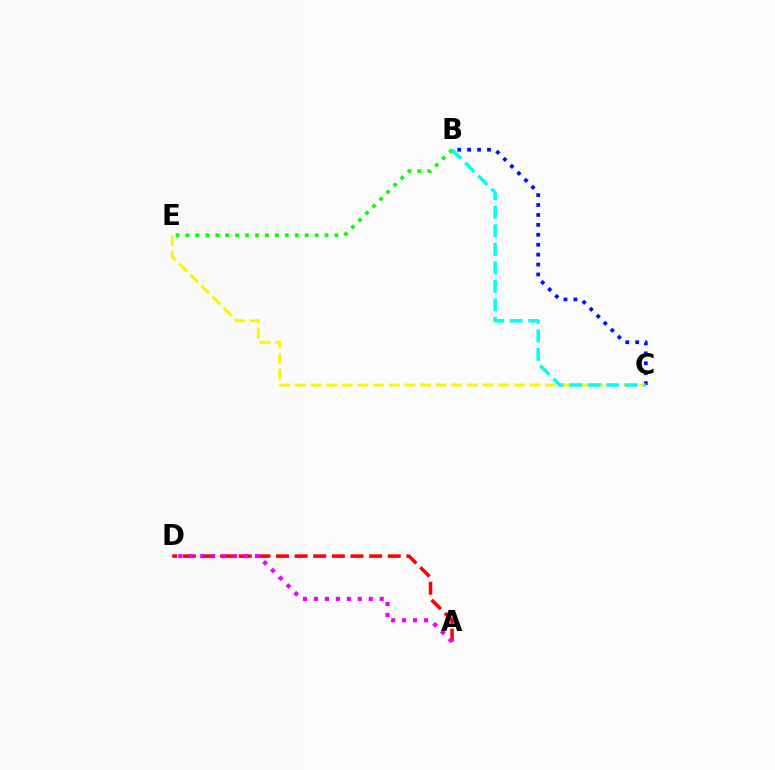{('C', 'E'): [{'color': '#fcf500', 'line_style': 'dashed', 'thickness': 2.13}], ('B', 'E'): [{'color': '#08ff00', 'line_style': 'dotted', 'thickness': 2.7}], ('A', 'D'): [{'color': '#ff0000', 'line_style': 'dashed', 'thickness': 2.53}, {'color': '#ee00ff', 'line_style': 'dotted', 'thickness': 2.98}], ('B', 'C'): [{'color': '#0010ff', 'line_style': 'dotted', 'thickness': 2.7}, {'color': '#00fff6', 'line_style': 'dashed', 'thickness': 2.52}]}